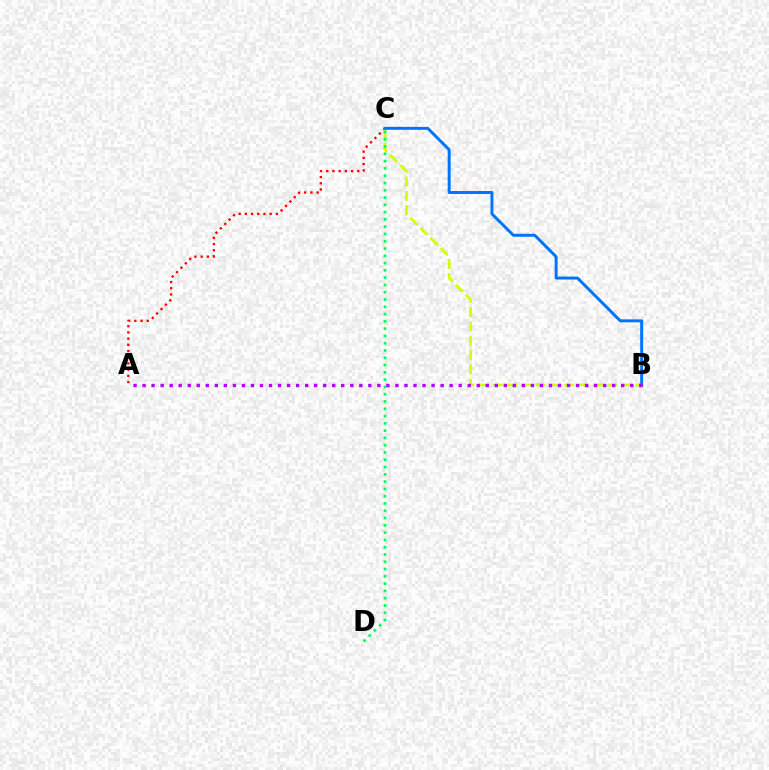{('A', 'C'): [{'color': '#ff0000', 'line_style': 'dotted', 'thickness': 1.69}], ('B', 'C'): [{'color': '#d1ff00', 'line_style': 'dashed', 'thickness': 1.94}, {'color': '#0074ff', 'line_style': 'solid', 'thickness': 2.13}], ('C', 'D'): [{'color': '#00ff5c', 'line_style': 'dotted', 'thickness': 1.98}], ('A', 'B'): [{'color': '#b900ff', 'line_style': 'dotted', 'thickness': 2.45}]}